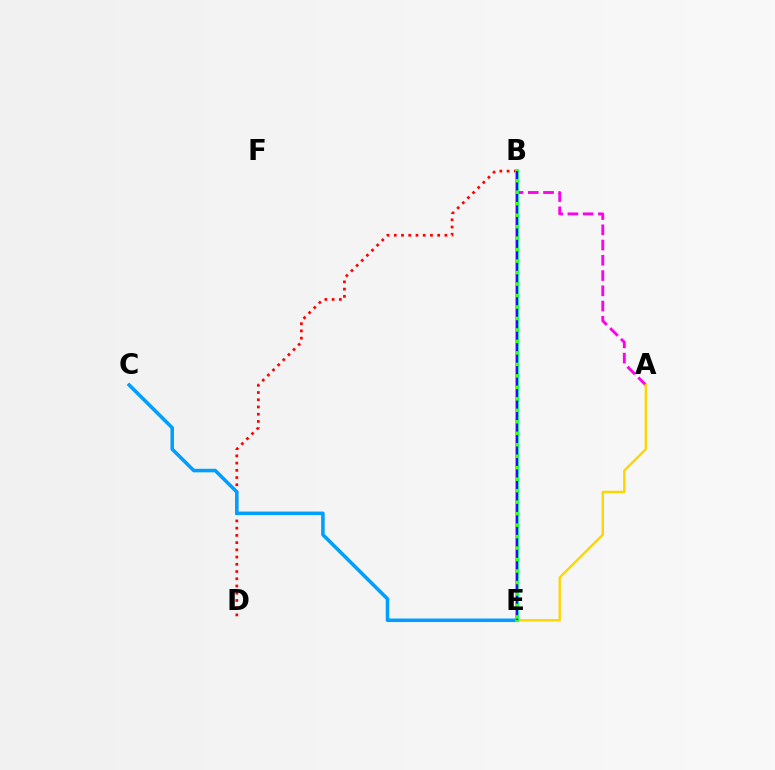{('B', 'D'): [{'color': '#ff0000', 'line_style': 'dotted', 'thickness': 1.96}], ('C', 'E'): [{'color': '#009eff', 'line_style': 'solid', 'thickness': 2.55}], ('A', 'B'): [{'color': '#ff00ed', 'line_style': 'dashed', 'thickness': 2.07}], ('A', 'E'): [{'color': '#ffd500', 'line_style': 'solid', 'thickness': 1.74}], ('B', 'E'): [{'color': '#00ff86', 'line_style': 'solid', 'thickness': 2.77}, {'color': '#4fff00', 'line_style': 'solid', 'thickness': 1.67}, {'color': '#3700ff', 'line_style': 'dashed', 'thickness': 1.56}]}